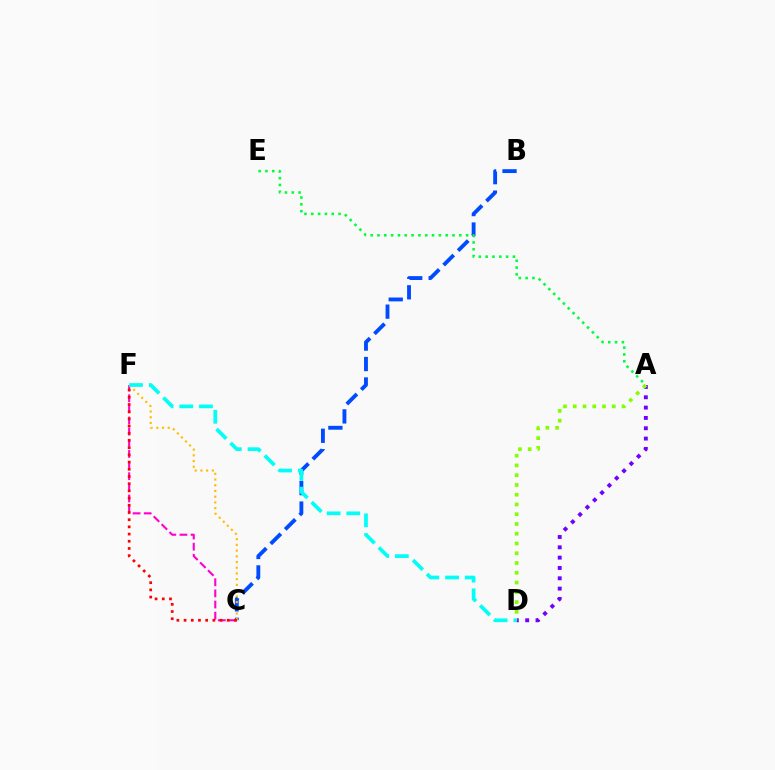{('A', 'D'): [{'color': '#7200ff', 'line_style': 'dotted', 'thickness': 2.81}, {'color': '#84ff00', 'line_style': 'dotted', 'thickness': 2.65}], ('B', 'C'): [{'color': '#004bff', 'line_style': 'dashed', 'thickness': 2.78}], ('C', 'F'): [{'color': '#ff00cf', 'line_style': 'dashed', 'thickness': 1.51}, {'color': '#ffbd00', 'line_style': 'dotted', 'thickness': 1.55}, {'color': '#ff0000', 'line_style': 'dotted', 'thickness': 1.96}], ('A', 'E'): [{'color': '#00ff39', 'line_style': 'dotted', 'thickness': 1.85}], ('D', 'F'): [{'color': '#00fff6', 'line_style': 'dashed', 'thickness': 2.67}]}